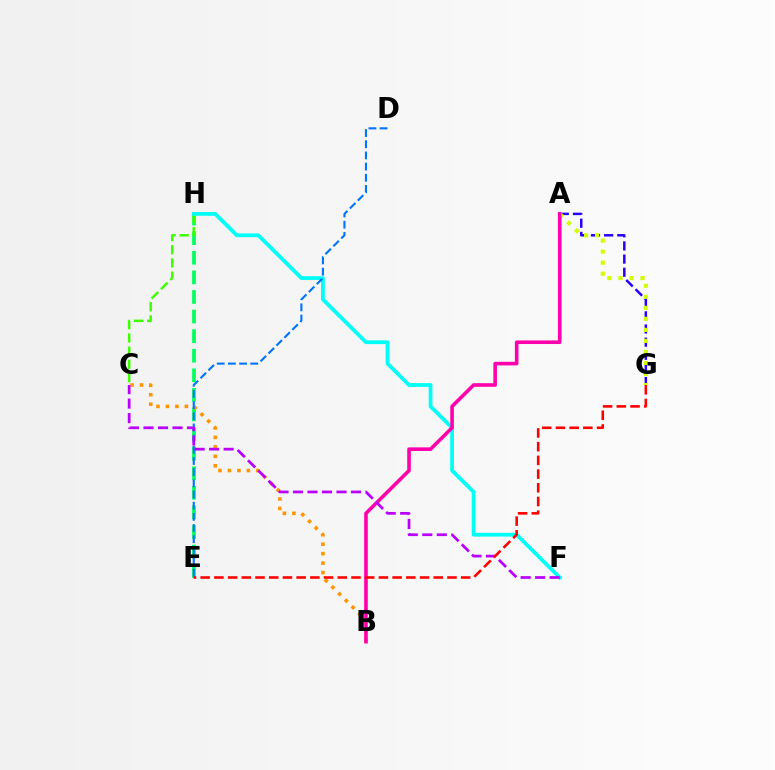{('E', 'H'): [{'color': '#00ff5c', 'line_style': 'dashed', 'thickness': 2.66}], ('A', 'G'): [{'color': '#2500ff', 'line_style': 'dashed', 'thickness': 1.79}, {'color': '#d1ff00', 'line_style': 'dotted', 'thickness': 3.0}], ('B', 'C'): [{'color': '#ff9400', 'line_style': 'dotted', 'thickness': 2.57}], ('C', 'H'): [{'color': '#3dff00', 'line_style': 'dashed', 'thickness': 1.79}], ('F', 'H'): [{'color': '#00fff6', 'line_style': 'solid', 'thickness': 2.71}], ('A', 'B'): [{'color': '#ff00ac', 'line_style': 'solid', 'thickness': 2.59}], ('D', 'E'): [{'color': '#0074ff', 'line_style': 'dashed', 'thickness': 1.52}], ('C', 'F'): [{'color': '#b900ff', 'line_style': 'dashed', 'thickness': 1.97}], ('E', 'G'): [{'color': '#ff0000', 'line_style': 'dashed', 'thickness': 1.86}]}